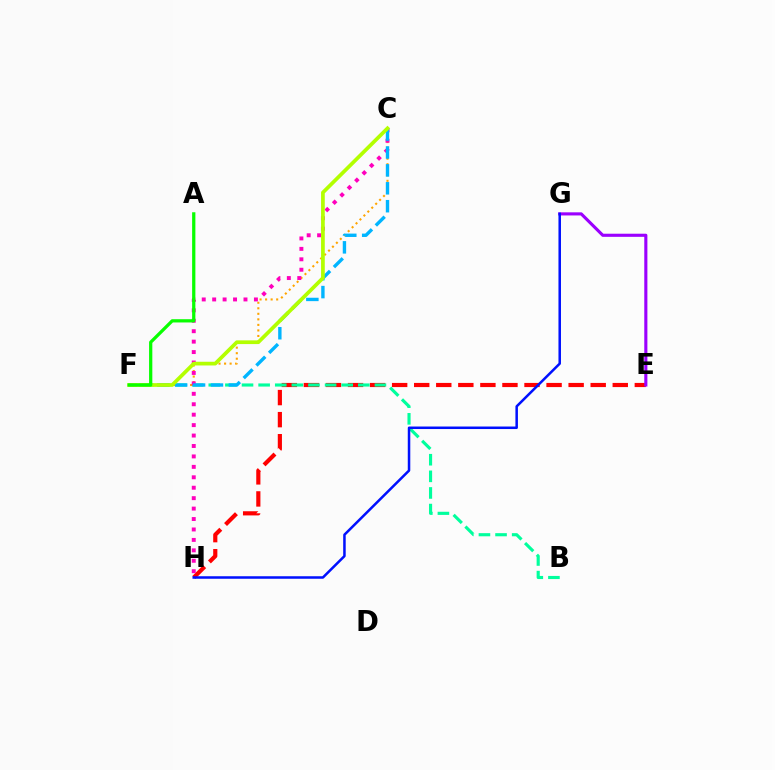{('E', 'H'): [{'color': '#ff0000', 'line_style': 'dashed', 'thickness': 3.0}], ('B', 'F'): [{'color': '#00ff9d', 'line_style': 'dashed', 'thickness': 2.26}], ('C', 'F'): [{'color': '#ffa500', 'line_style': 'dotted', 'thickness': 1.5}, {'color': '#00b5ff', 'line_style': 'dashed', 'thickness': 2.43}, {'color': '#b3ff00', 'line_style': 'solid', 'thickness': 2.68}], ('C', 'H'): [{'color': '#ff00bd', 'line_style': 'dotted', 'thickness': 2.84}], ('E', 'G'): [{'color': '#9b00ff', 'line_style': 'solid', 'thickness': 2.24}], ('A', 'F'): [{'color': '#08ff00', 'line_style': 'solid', 'thickness': 2.34}], ('G', 'H'): [{'color': '#0010ff', 'line_style': 'solid', 'thickness': 1.81}]}